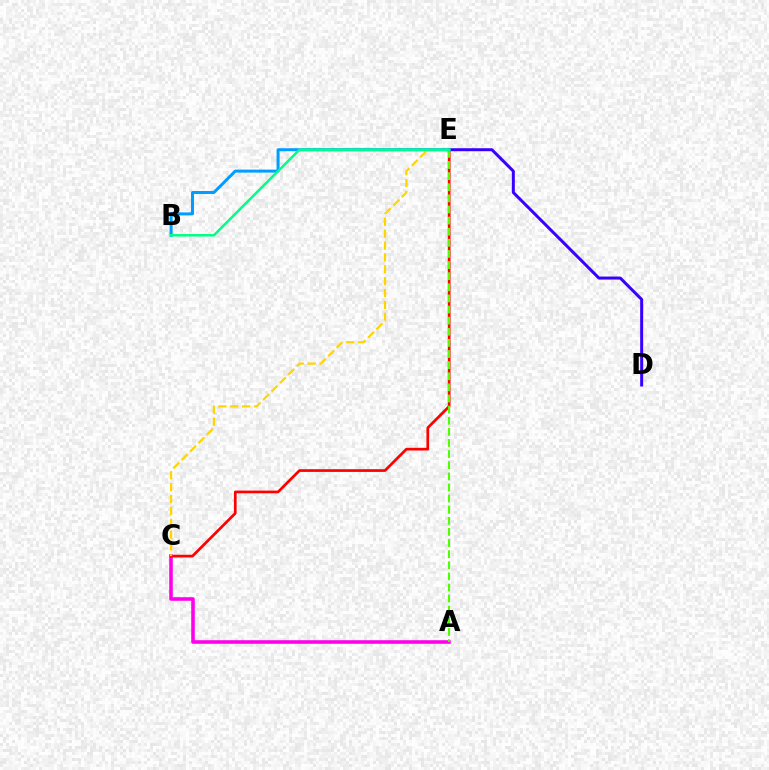{('A', 'C'): [{'color': '#ff00ed', 'line_style': 'solid', 'thickness': 2.57}], ('D', 'E'): [{'color': '#3700ff', 'line_style': 'solid', 'thickness': 2.15}], ('C', 'E'): [{'color': '#ff0000', 'line_style': 'solid', 'thickness': 1.95}, {'color': '#ffd500', 'line_style': 'dashed', 'thickness': 1.61}], ('A', 'E'): [{'color': '#4fff00', 'line_style': 'dashed', 'thickness': 1.51}], ('B', 'E'): [{'color': '#009eff', 'line_style': 'solid', 'thickness': 2.17}, {'color': '#00ff86', 'line_style': 'solid', 'thickness': 1.79}]}